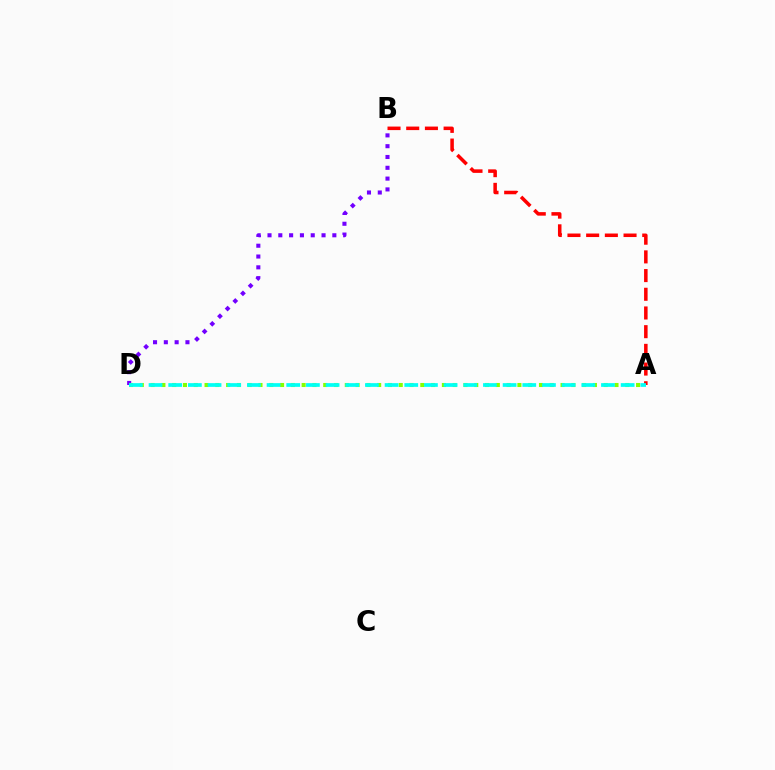{('A', 'B'): [{'color': '#ff0000', 'line_style': 'dashed', 'thickness': 2.54}], ('B', 'D'): [{'color': '#7200ff', 'line_style': 'dotted', 'thickness': 2.94}], ('A', 'D'): [{'color': '#84ff00', 'line_style': 'dotted', 'thickness': 2.93}, {'color': '#00fff6', 'line_style': 'dashed', 'thickness': 2.67}]}